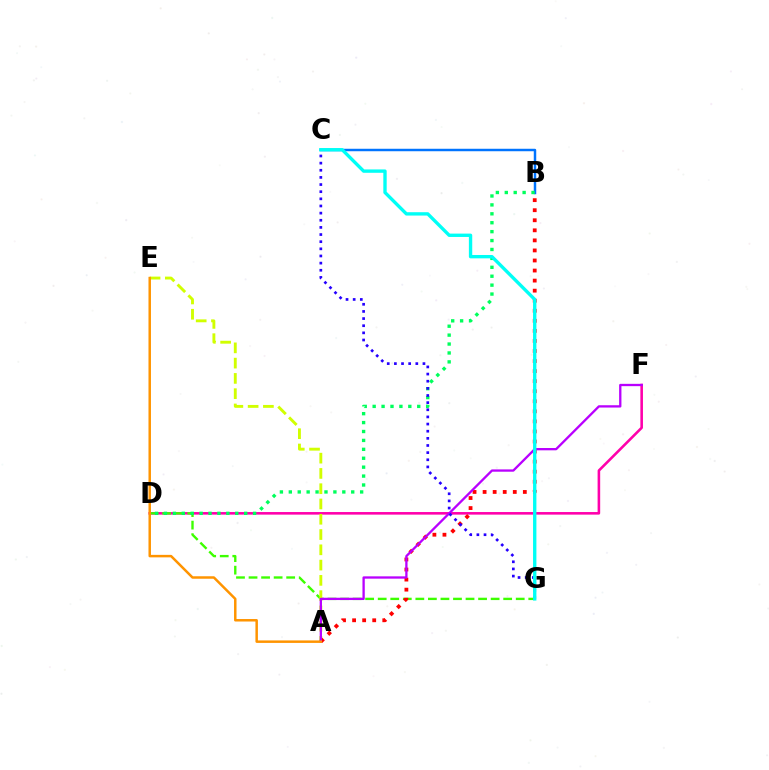{('B', 'C'): [{'color': '#0074ff', 'line_style': 'solid', 'thickness': 1.78}], ('D', 'F'): [{'color': '#ff00ac', 'line_style': 'solid', 'thickness': 1.86}], ('D', 'G'): [{'color': '#3dff00', 'line_style': 'dashed', 'thickness': 1.7}], ('A', 'E'): [{'color': '#d1ff00', 'line_style': 'dashed', 'thickness': 2.08}, {'color': '#ff9400', 'line_style': 'solid', 'thickness': 1.79}], ('B', 'D'): [{'color': '#00ff5c', 'line_style': 'dotted', 'thickness': 2.42}], ('A', 'B'): [{'color': '#ff0000', 'line_style': 'dotted', 'thickness': 2.73}], ('A', 'F'): [{'color': '#b900ff', 'line_style': 'solid', 'thickness': 1.66}], ('C', 'G'): [{'color': '#2500ff', 'line_style': 'dotted', 'thickness': 1.94}, {'color': '#00fff6', 'line_style': 'solid', 'thickness': 2.42}]}